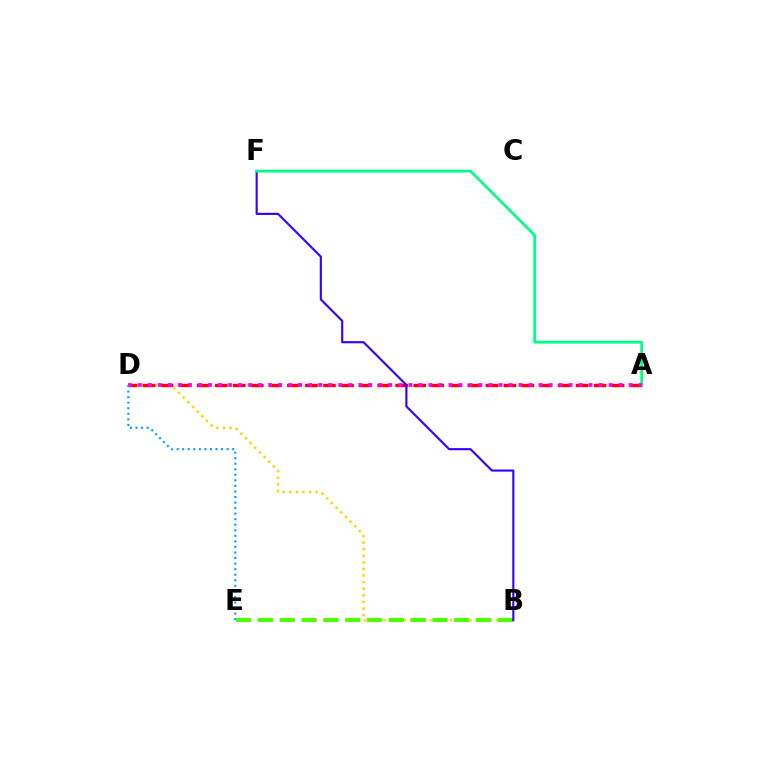{('B', 'D'): [{'color': '#ffd500', 'line_style': 'dotted', 'thickness': 1.79}], ('B', 'E'): [{'color': '#4fff00', 'line_style': 'dashed', 'thickness': 2.96}], ('A', 'D'): [{'color': '#ff0000', 'line_style': 'dashed', 'thickness': 2.45}, {'color': '#ff00ed', 'line_style': 'dotted', 'thickness': 2.72}], ('B', 'F'): [{'color': '#3700ff', 'line_style': 'solid', 'thickness': 1.53}], ('A', 'F'): [{'color': '#00ff86', 'line_style': 'solid', 'thickness': 1.99}], ('D', 'E'): [{'color': '#009eff', 'line_style': 'dotted', 'thickness': 1.51}]}